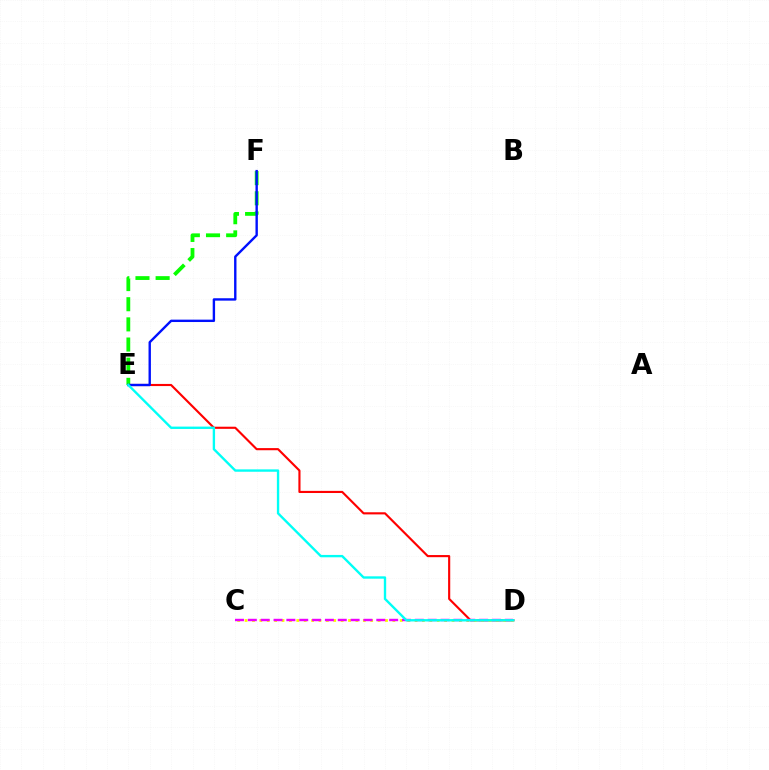{('D', 'E'): [{'color': '#ff0000', 'line_style': 'solid', 'thickness': 1.54}, {'color': '#00fff6', 'line_style': 'solid', 'thickness': 1.7}], ('E', 'F'): [{'color': '#08ff00', 'line_style': 'dashed', 'thickness': 2.74}, {'color': '#0010ff', 'line_style': 'solid', 'thickness': 1.72}], ('C', 'D'): [{'color': '#fcf500', 'line_style': 'dotted', 'thickness': 2.01}, {'color': '#ee00ff', 'line_style': 'dashed', 'thickness': 1.75}]}